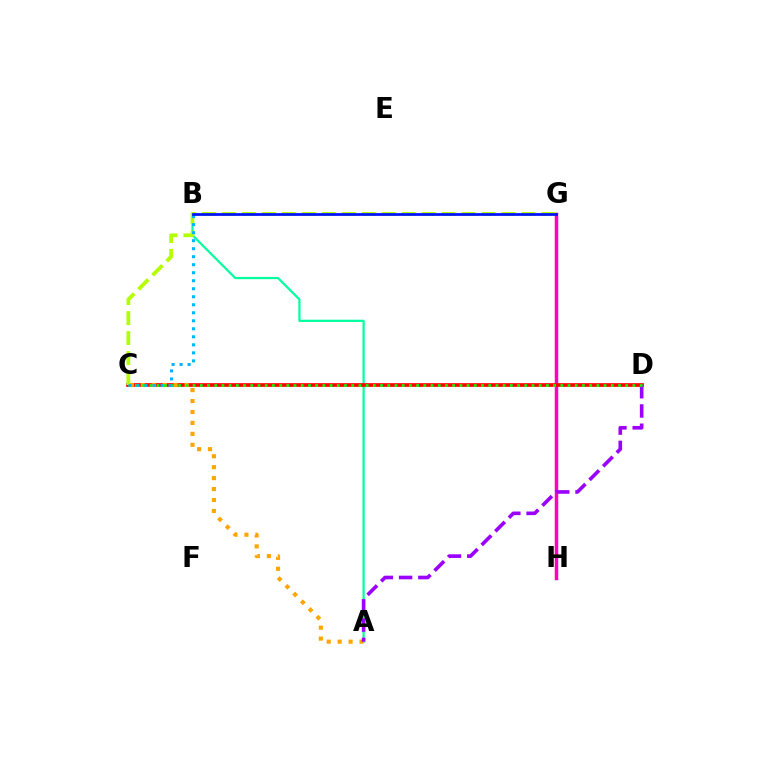{('G', 'H'): [{'color': '#ff00bd', 'line_style': 'solid', 'thickness': 2.51}], ('A', 'B'): [{'color': '#00ff9d', 'line_style': 'solid', 'thickness': 1.59}], ('C', 'D'): [{'color': '#ff0000', 'line_style': 'solid', 'thickness': 2.66}, {'color': '#08ff00', 'line_style': 'dotted', 'thickness': 1.96}], ('A', 'C'): [{'color': '#ffa500', 'line_style': 'dotted', 'thickness': 2.97}], ('A', 'D'): [{'color': '#9b00ff', 'line_style': 'dashed', 'thickness': 2.62}], ('C', 'G'): [{'color': '#b3ff00', 'line_style': 'dashed', 'thickness': 2.71}], ('B', 'C'): [{'color': '#00b5ff', 'line_style': 'dotted', 'thickness': 2.18}], ('B', 'G'): [{'color': '#0010ff', 'line_style': 'solid', 'thickness': 1.96}]}